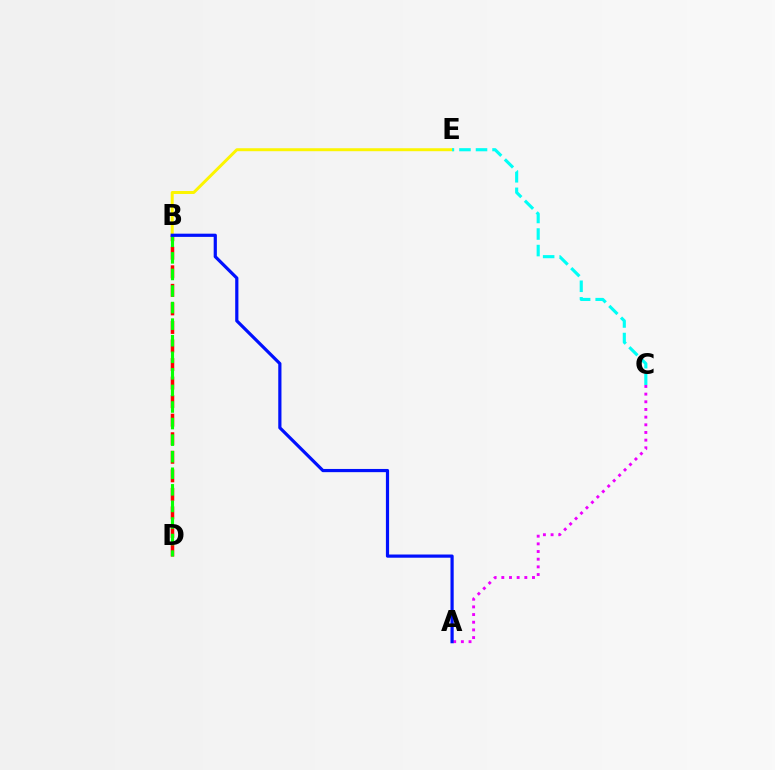{('B', 'E'): [{'color': '#fcf500', 'line_style': 'solid', 'thickness': 2.14}], ('C', 'E'): [{'color': '#00fff6', 'line_style': 'dashed', 'thickness': 2.25}], ('B', 'D'): [{'color': '#ff0000', 'line_style': 'dashed', 'thickness': 2.52}, {'color': '#08ff00', 'line_style': 'dashed', 'thickness': 2.25}], ('A', 'C'): [{'color': '#ee00ff', 'line_style': 'dotted', 'thickness': 2.08}], ('A', 'B'): [{'color': '#0010ff', 'line_style': 'solid', 'thickness': 2.3}]}